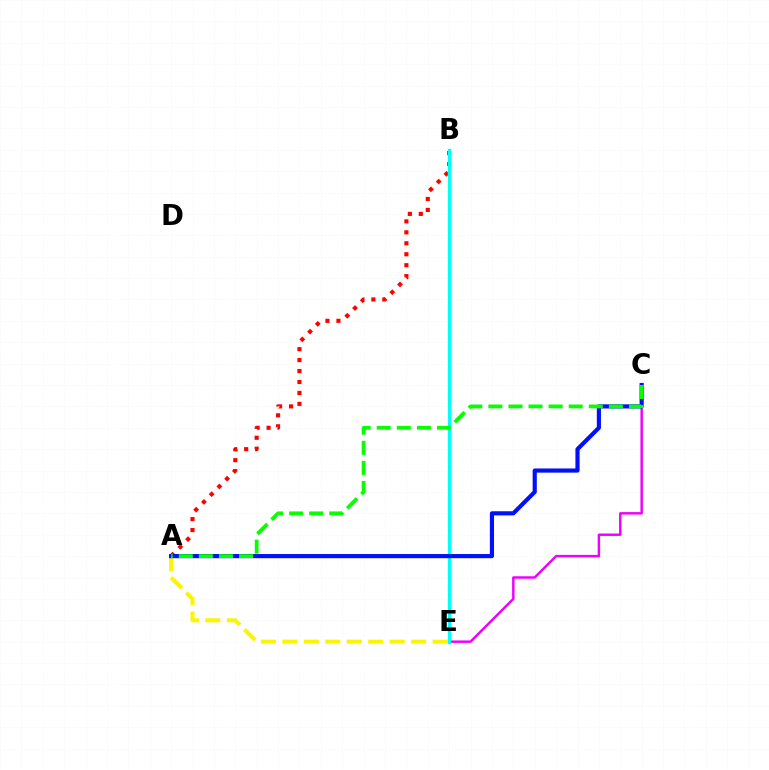{('A', 'E'): [{'color': '#fcf500', 'line_style': 'dashed', 'thickness': 2.92}], ('C', 'E'): [{'color': '#ee00ff', 'line_style': 'solid', 'thickness': 1.76}], ('A', 'B'): [{'color': '#ff0000', 'line_style': 'dotted', 'thickness': 2.98}], ('B', 'E'): [{'color': '#00fff6', 'line_style': 'solid', 'thickness': 2.36}], ('A', 'C'): [{'color': '#0010ff', 'line_style': 'solid', 'thickness': 3.0}, {'color': '#08ff00', 'line_style': 'dashed', 'thickness': 2.73}]}